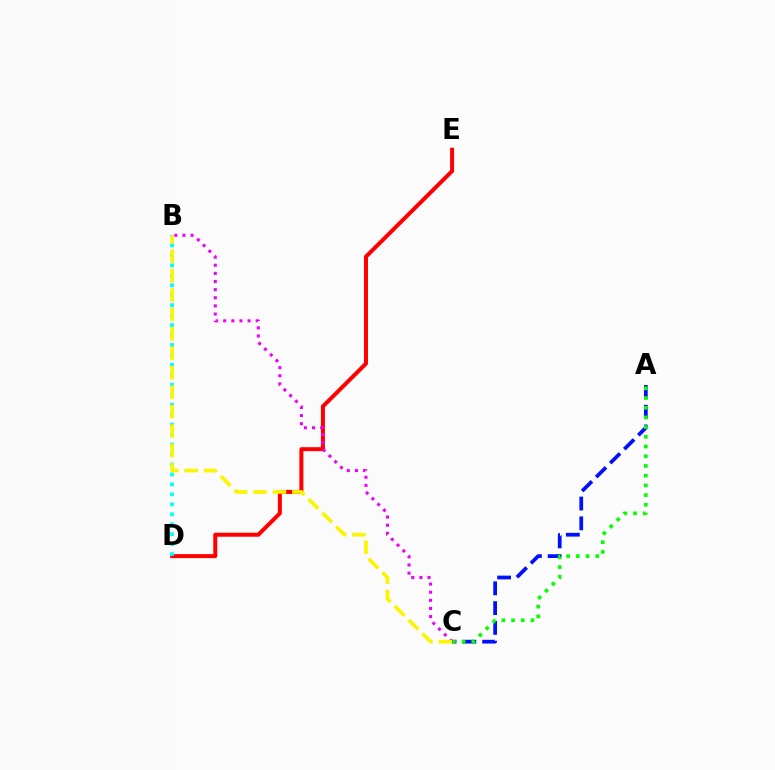{('D', 'E'): [{'color': '#ff0000', 'line_style': 'solid', 'thickness': 2.88}], ('B', 'D'): [{'color': '#00fff6', 'line_style': 'dotted', 'thickness': 2.71}], ('A', 'C'): [{'color': '#0010ff', 'line_style': 'dashed', 'thickness': 2.69}, {'color': '#08ff00', 'line_style': 'dotted', 'thickness': 2.64}], ('B', 'C'): [{'color': '#ee00ff', 'line_style': 'dotted', 'thickness': 2.21}, {'color': '#fcf500', 'line_style': 'dashed', 'thickness': 2.64}]}